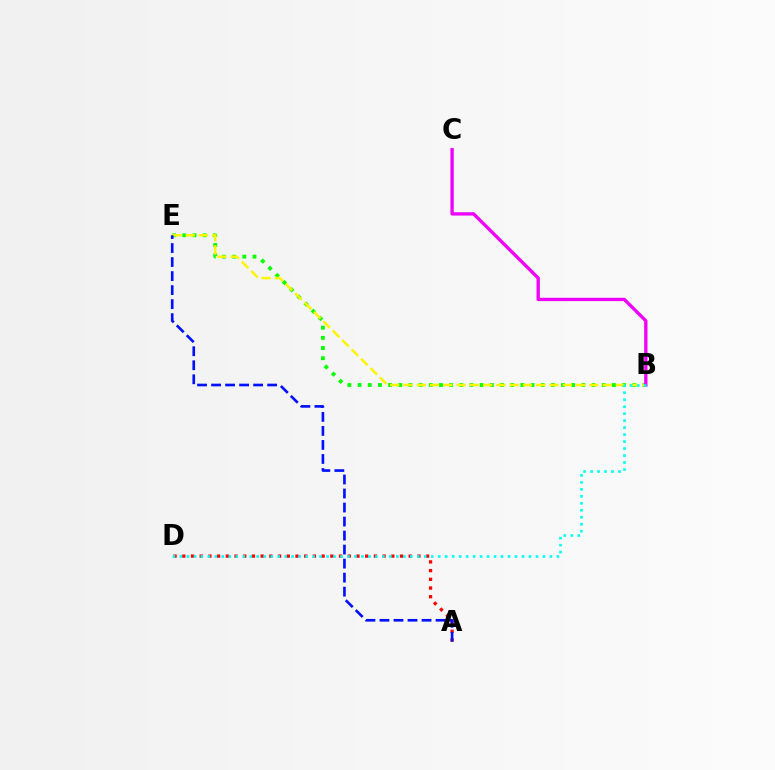{('B', 'E'): [{'color': '#08ff00', 'line_style': 'dotted', 'thickness': 2.76}, {'color': '#fcf500', 'line_style': 'dashed', 'thickness': 1.8}], ('A', 'D'): [{'color': '#ff0000', 'line_style': 'dotted', 'thickness': 2.37}], ('B', 'C'): [{'color': '#ee00ff', 'line_style': 'solid', 'thickness': 2.4}], ('A', 'E'): [{'color': '#0010ff', 'line_style': 'dashed', 'thickness': 1.9}], ('B', 'D'): [{'color': '#00fff6', 'line_style': 'dotted', 'thickness': 1.9}]}